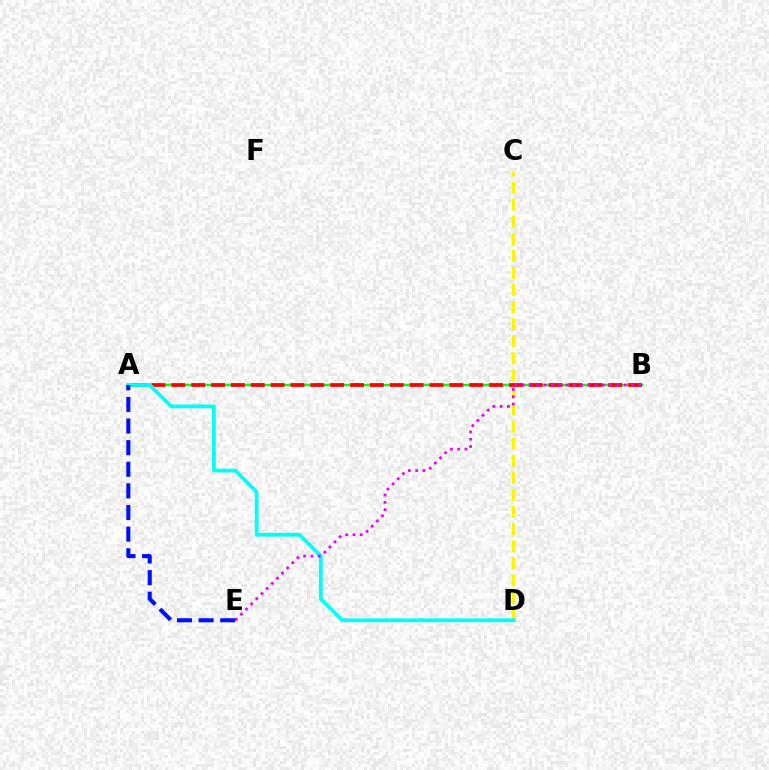{('C', 'D'): [{'color': '#fcf500', 'line_style': 'dashed', 'thickness': 2.32}], ('A', 'B'): [{'color': '#08ff00', 'line_style': 'solid', 'thickness': 1.73}, {'color': '#ff0000', 'line_style': 'dashed', 'thickness': 2.7}], ('A', 'D'): [{'color': '#00fff6', 'line_style': 'solid', 'thickness': 2.72}], ('B', 'E'): [{'color': '#ee00ff', 'line_style': 'dotted', 'thickness': 1.98}], ('A', 'E'): [{'color': '#0010ff', 'line_style': 'dashed', 'thickness': 2.94}]}